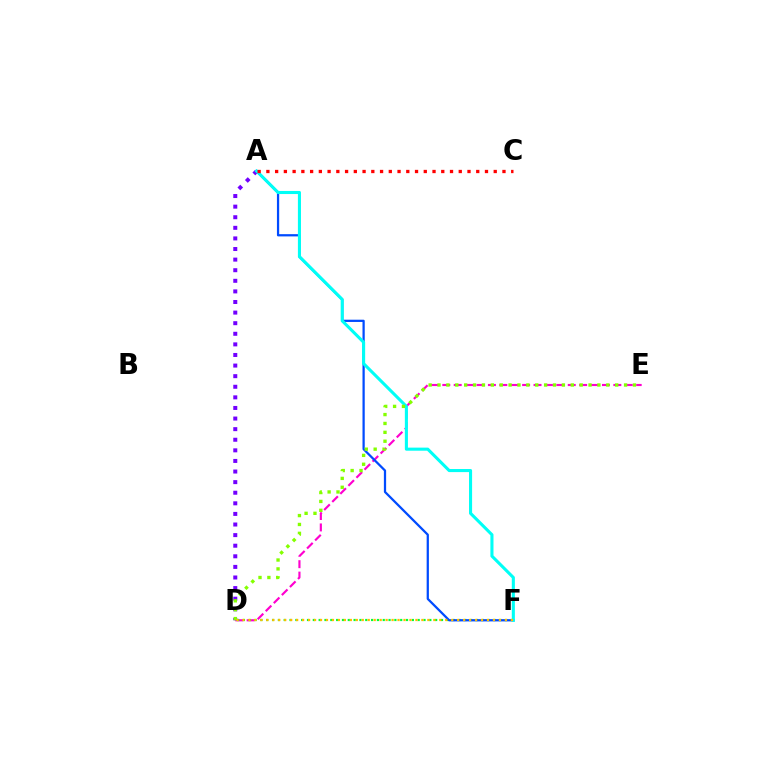{('D', 'E'): [{'color': '#ff00cf', 'line_style': 'dashed', 'thickness': 1.55}, {'color': '#84ff00', 'line_style': 'dotted', 'thickness': 2.41}], ('D', 'F'): [{'color': '#00ff39', 'line_style': 'dotted', 'thickness': 1.58}, {'color': '#ffbd00', 'line_style': 'dotted', 'thickness': 1.62}], ('A', 'F'): [{'color': '#004bff', 'line_style': 'solid', 'thickness': 1.62}, {'color': '#00fff6', 'line_style': 'solid', 'thickness': 2.22}], ('A', 'D'): [{'color': '#7200ff', 'line_style': 'dotted', 'thickness': 2.88}], ('A', 'C'): [{'color': '#ff0000', 'line_style': 'dotted', 'thickness': 2.38}]}